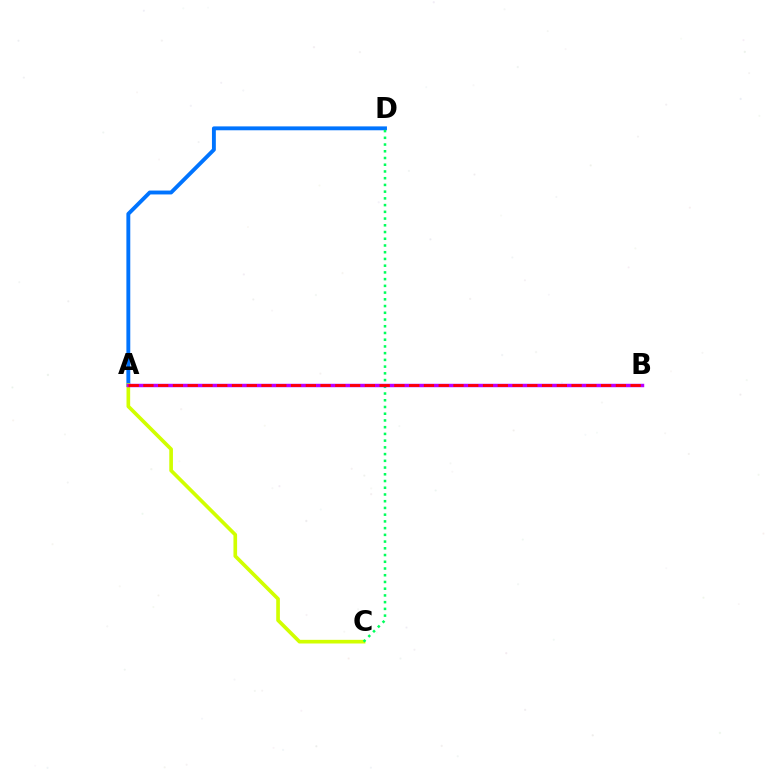{('A', 'D'): [{'color': '#0074ff', 'line_style': 'solid', 'thickness': 2.8}], ('A', 'C'): [{'color': '#d1ff00', 'line_style': 'solid', 'thickness': 2.63}], ('C', 'D'): [{'color': '#00ff5c', 'line_style': 'dotted', 'thickness': 1.83}], ('A', 'B'): [{'color': '#b900ff', 'line_style': 'solid', 'thickness': 2.48}, {'color': '#ff0000', 'line_style': 'dashed', 'thickness': 2.01}]}